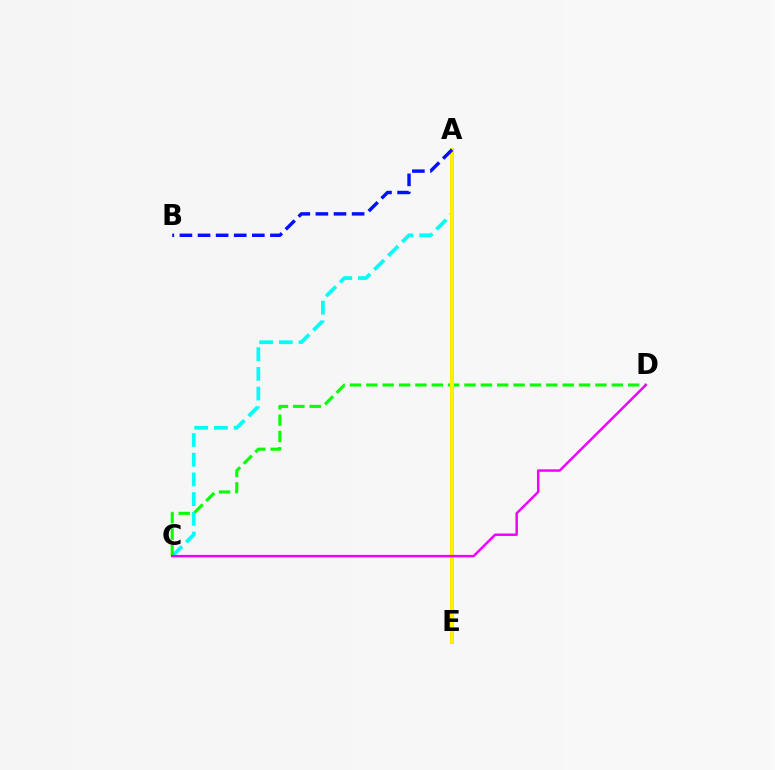{('A', 'C'): [{'color': '#00fff6', 'line_style': 'dashed', 'thickness': 2.68}], ('A', 'E'): [{'color': '#ff0000', 'line_style': 'solid', 'thickness': 2.88}, {'color': '#fcf500', 'line_style': 'solid', 'thickness': 2.79}], ('C', 'D'): [{'color': '#08ff00', 'line_style': 'dashed', 'thickness': 2.22}, {'color': '#ee00ff', 'line_style': 'solid', 'thickness': 1.77}], ('A', 'B'): [{'color': '#0010ff', 'line_style': 'dashed', 'thickness': 2.46}]}